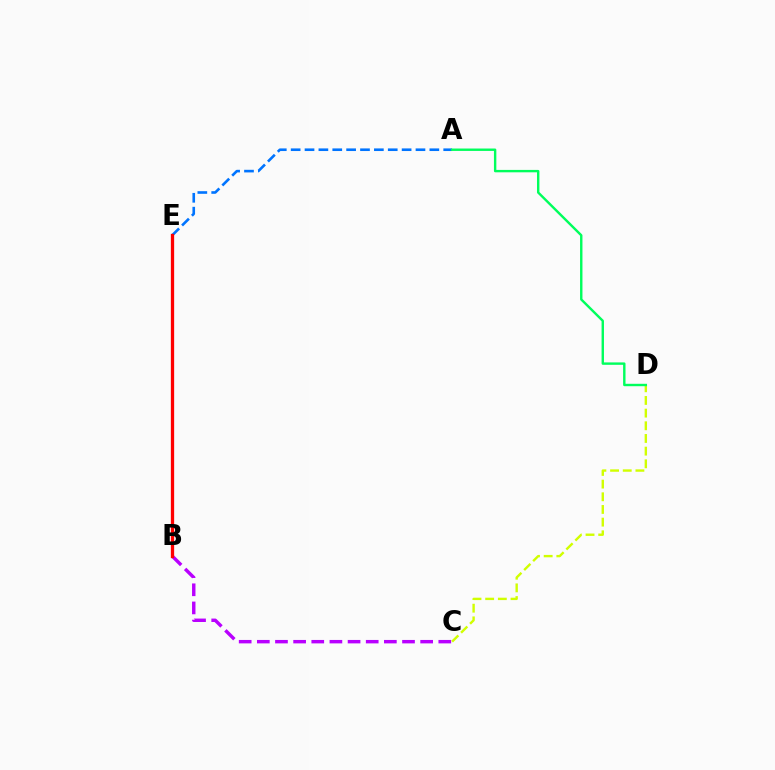{('B', 'C'): [{'color': '#b900ff', 'line_style': 'dashed', 'thickness': 2.47}], ('A', 'E'): [{'color': '#0074ff', 'line_style': 'dashed', 'thickness': 1.88}], ('C', 'D'): [{'color': '#d1ff00', 'line_style': 'dashed', 'thickness': 1.72}], ('B', 'E'): [{'color': '#ff0000', 'line_style': 'solid', 'thickness': 2.36}], ('A', 'D'): [{'color': '#00ff5c', 'line_style': 'solid', 'thickness': 1.73}]}